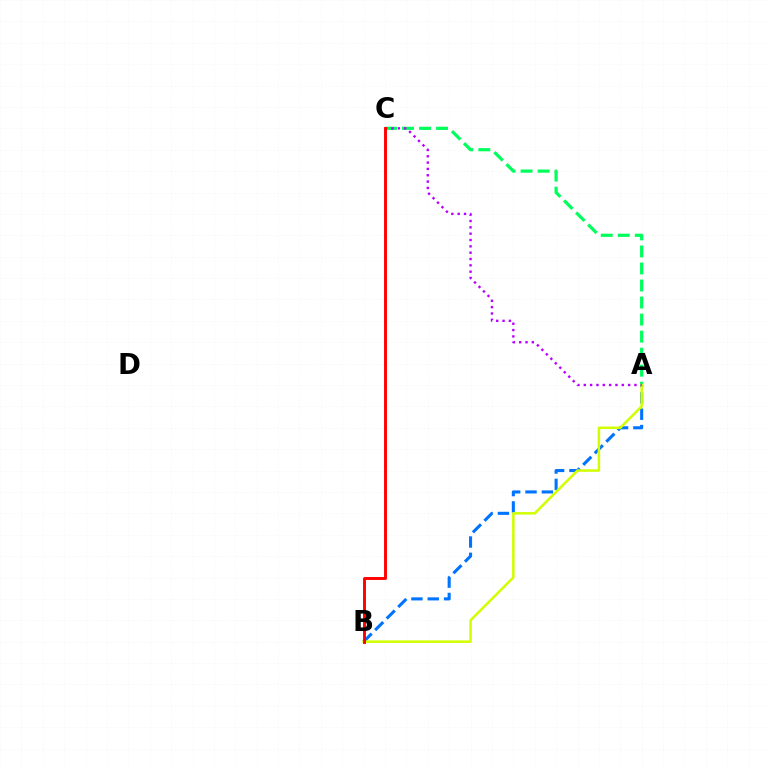{('A', 'B'): [{'color': '#0074ff', 'line_style': 'dashed', 'thickness': 2.22}, {'color': '#d1ff00', 'line_style': 'solid', 'thickness': 1.83}], ('A', 'C'): [{'color': '#00ff5c', 'line_style': 'dashed', 'thickness': 2.31}, {'color': '#b900ff', 'line_style': 'dotted', 'thickness': 1.72}], ('B', 'C'): [{'color': '#ff0000', 'line_style': 'solid', 'thickness': 2.09}]}